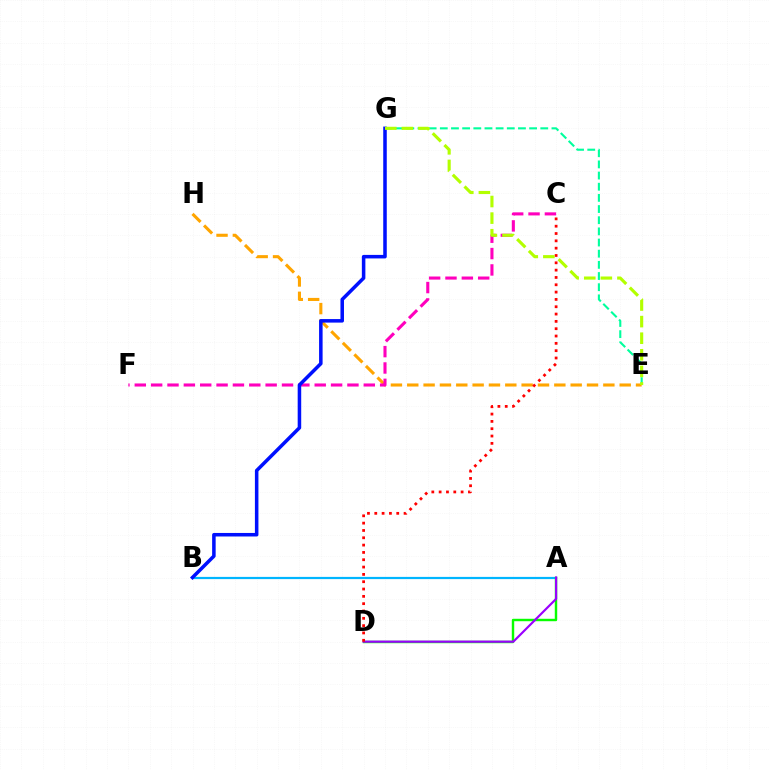{('A', 'B'): [{'color': '#00b5ff', 'line_style': 'solid', 'thickness': 1.59}], ('A', 'D'): [{'color': '#08ff00', 'line_style': 'solid', 'thickness': 1.75}, {'color': '#9b00ff', 'line_style': 'solid', 'thickness': 1.56}], ('E', 'H'): [{'color': '#ffa500', 'line_style': 'dashed', 'thickness': 2.22}], ('E', 'G'): [{'color': '#00ff9d', 'line_style': 'dashed', 'thickness': 1.52}, {'color': '#b3ff00', 'line_style': 'dashed', 'thickness': 2.25}], ('C', 'F'): [{'color': '#ff00bd', 'line_style': 'dashed', 'thickness': 2.22}], ('C', 'D'): [{'color': '#ff0000', 'line_style': 'dotted', 'thickness': 1.99}], ('B', 'G'): [{'color': '#0010ff', 'line_style': 'solid', 'thickness': 2.54}]}